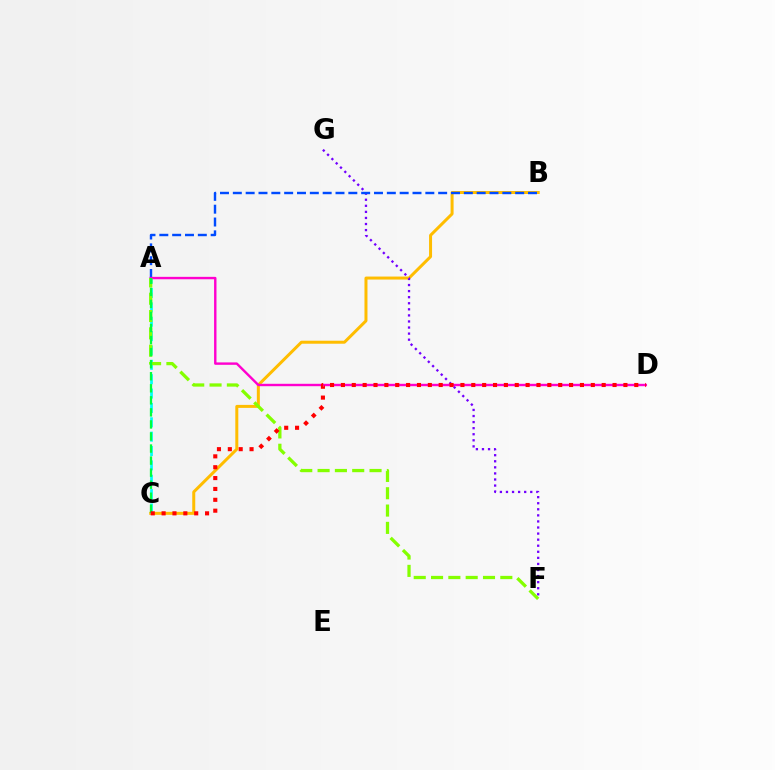{('B', 'C'): [{'color': '#ffbd00', 'line_style': 'solid', 'thickness': 2.16}], ('F', 'G'): [{'color': '#7200ff', 'line_style': 'dotted', 'thickness': 1.65}], ('A', 'B'): [{'color': '#004bff', 'line_style': 'dashed', 'thickness': 1.74}], ('A', 'C'): [{'color': '#00fff6', 'line_style': 'dashed', 'thickness': 1.95}, {'color': '#00ff39', 'line_style': 'dashed', 'thickness': 1.64}], ('A', 'D'): [{'color': '#ff00cf', 'line_style': 'solid', 'thickness': 1.73}], ('A', 'F'): [{'color': '#84ff00', 'line_style': 'dashed', 'thickness': 2.35}], ('C', 'D'): [{'color': '#ff0000', 'line_style': 'dotted', 'thickness': 2.95}]}